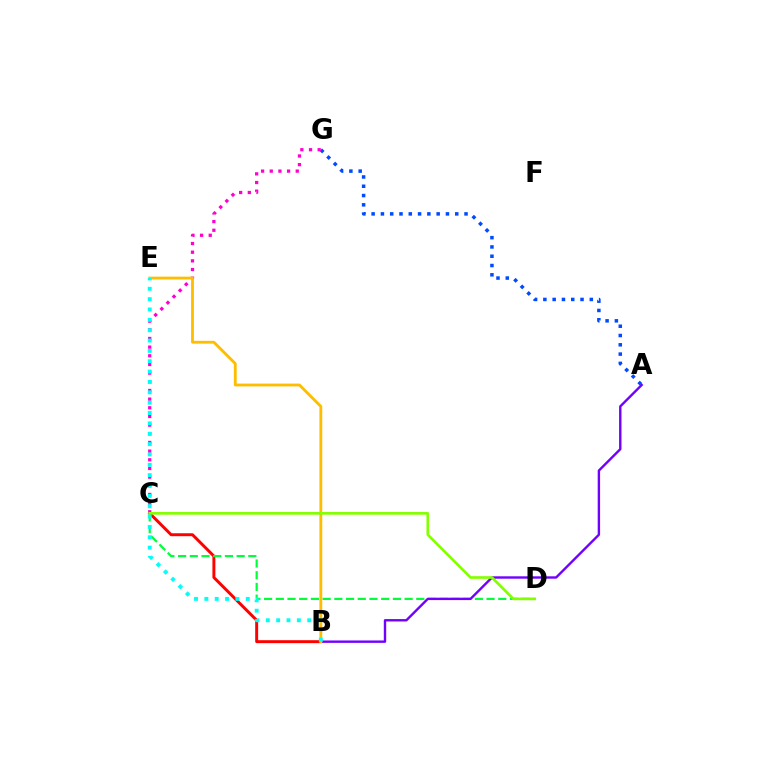{('A', 'G'): [{'color': '#004bff', 'line_style': 'dotted', 'thickness': 2.52}], ('B', 'C'): [{'color': '#ff0000', 'line_style': 'solid', 'thickness': 2.12}], ('C', 'G'): [{'color': '#ff00cf', 'line_style': 'dotted', 'thickness': 2.35}], ('C', 'D'): [{'color': '#00ff39', 'line_style': 'dashed', 'thickness': 1.59}, {'color': '#84ff00', 'line_style': 'solid', 'thickness': 1.91}], ('A', 'B'): [{'color': '#7200ff', 'line_style': 'solid', 'thickness': 1.72}], ('B', 'E'): [{'color': '#ffbd00', 'line_style': 'solid', 'thickness': 2.03}, {'color': '#00fff6', 'line_style': 'dotted', 'thickness': 2.81}]}